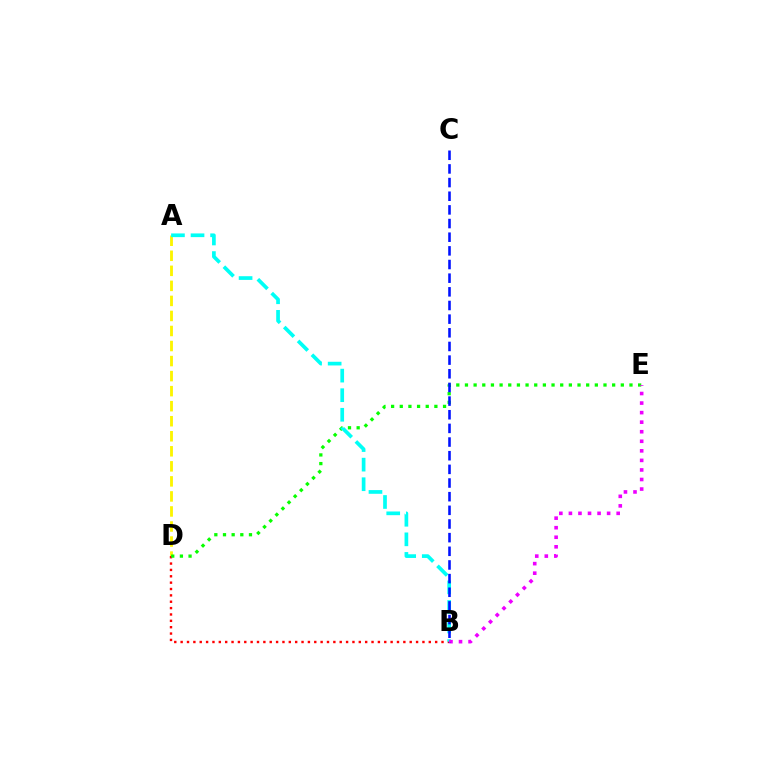{('A', 'D'): [{'color': '#fcf500', 'line_style': 'dashed', 'thickness': 2.04}], ('B', 'D'): [{'color': '#ff0000', 'line_style': 'dotted', 'thickness': 1.73}], ('D', 'E'): [{'color': '#08ff00', 'line_style': 'dotted', 'thickness': 2.35}], ('A', 'B'): [{'color': '#00fff6', 'line_style': 'dashed', 'thickness': 2.66}], ('B', 'E'): [{'color': '#ee00ff', 'line_style': 'dotted', 'thickness': 2.6}], ('B', 'C'): [{'color': '#0010ff', 'line_style': 'dashed', 'thickness': 1.86}]}